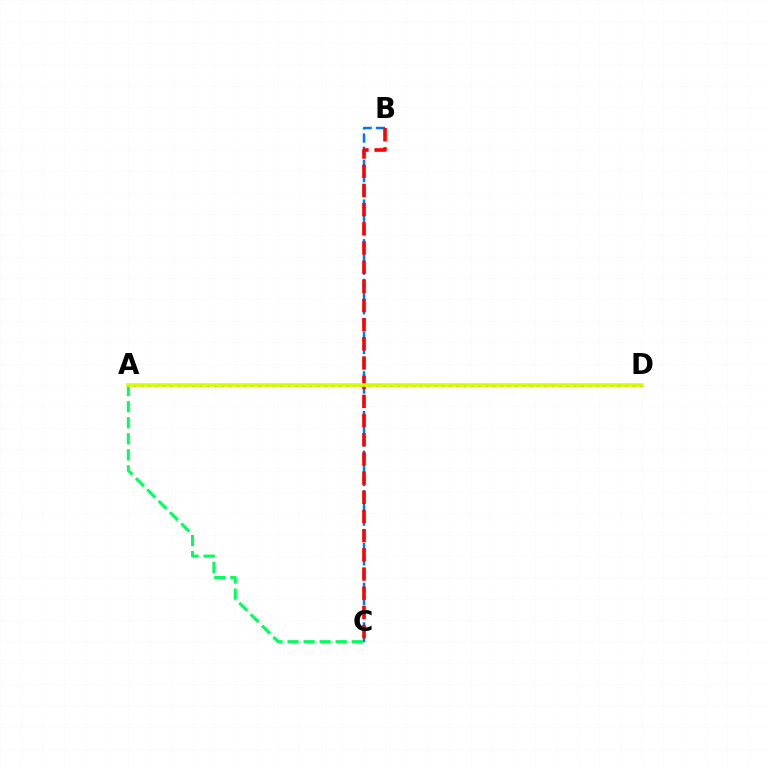{('B', 'C'): [{'color': '#0074ff', 'line_style': 'dashed', 'thickness': 1.79}, {'color': '#ff0000', 'line_style': 'dashed', 'thickness': 2.61}], ('A', 'C'): [{'color': '#00ff5c', 'line_style': 'dashed', 'thickness': 2.18}], ('A', 'D'): [{'color': '#b900ff', 'line_style': 'dotted', 'thickness': 1.99}, {'color': '#d1ff00', 'line_style': 'solid', 'thickness': 2.64}]}